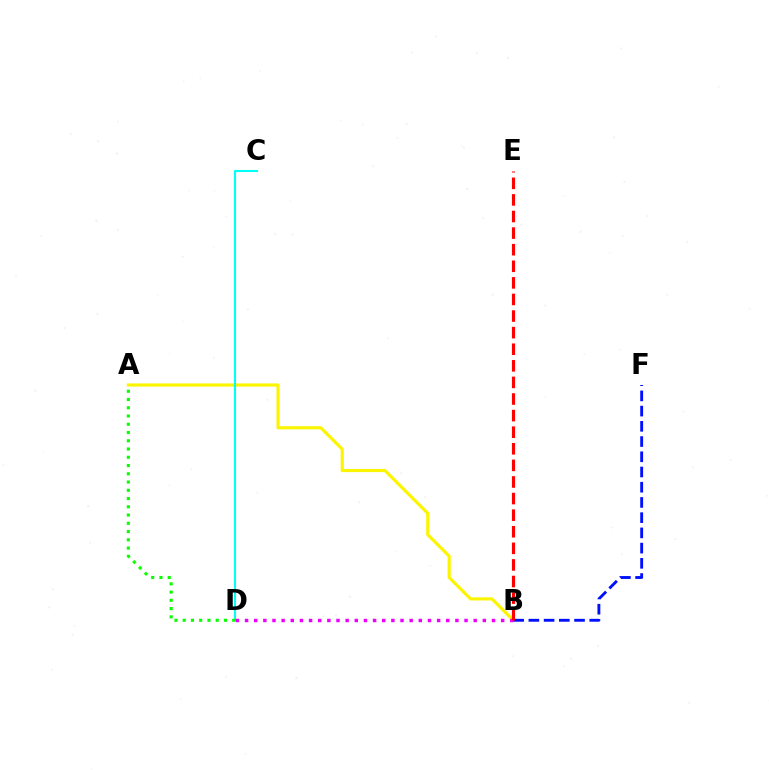{('A', 'B'): [{'color': '#fcf500', 'line_style': 'solid', 'thickness': 2.26}], ('C', 'D'): [{'color': '#00fff6', 'line_style': 'solid', 'thickness': 1.51}], ('B', 'D'): [{'color': '#ee00ff', 'line_style': 'dotted', 'thickness': 2.48}], ('B', 'F'): [{'color': '#0010ff', 'line_style': 'dashed', 'thickness': 2.07}], ('B', 'E'): [{'color': '#ff0000', 'line_style': 'dashed', 'thickness': 2.25}], ('A', 'D'): [{'color': '#08ff00', 'line_style': 'dotted', 'thickness': 2.24}]}